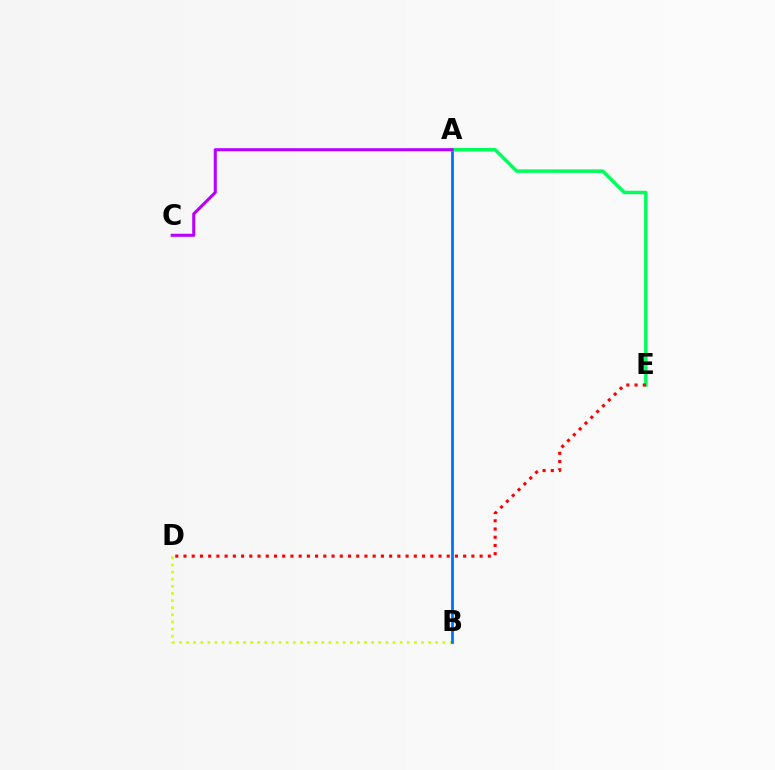{('B', 'D'): [{'color': '#d1ff00', 'line_style': 'dotted', 'thickness': 1.93}], ('A', 'B'): [{'color': '#0074ff', 'line_style': 'solid', 'thickness': 2.01}], ('A', 'E'): [{'color': '#00ff5c', 'line_style': 'solid', 'thickness': 2.5}], ('D', 'E'): [{'color': '#ff0000', 'line_style': 'dotted', 'thickness': 2.23}], ('A', 'C'): [{'color': '#b900ff', 'line_style': 'solid', 'thickness': 2.22}]}